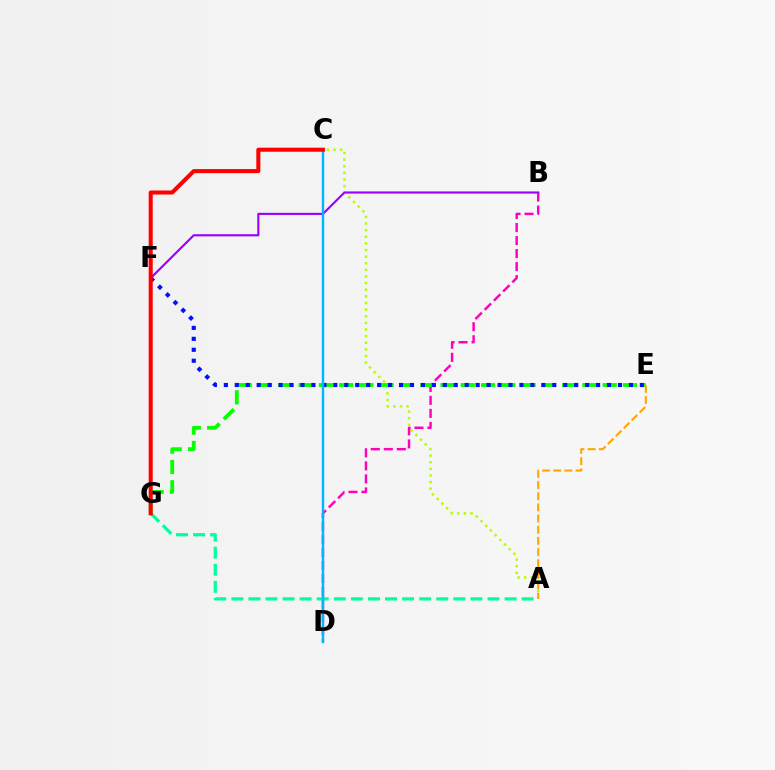{('A', 'C'): [{'color': '#b3ff00', 'line_style': 'dotted', 'thickness': 1.8}], ('A', 'G'): [{'color': '#00ff9d', 'line_style': 'dashed', 'thickness': 2.32}], ('B', 'D'): [{'color': '#ff00bd', 'line_style': 'dashed', 'thickness': 1.77}], ('E', 'G'): [{'color': '#08ff00', 'line_style': 'dashed', 'thickness': 2.75}], ('B', 'F'): [{'color': '#9b00ff', 'line_style': 'solid', 'thickness': 1.54}], ('E', 'F'): [{'color': '#0010ff', 'line_style': 'dotted', 'thickness': 2.97}], ('A', 'E'): [{'color': '#ffa500', 'line_style': 'dashed', 'thickness': 1.52}], ('C', 'D'): [{'color': '#00b5ff', 'line_style': 'solid', 'thickness': 1.73}], ('C', 'G'): [{'color': '#ff0000', 'line_style': 'solid', 'thickness': 2.91}]}